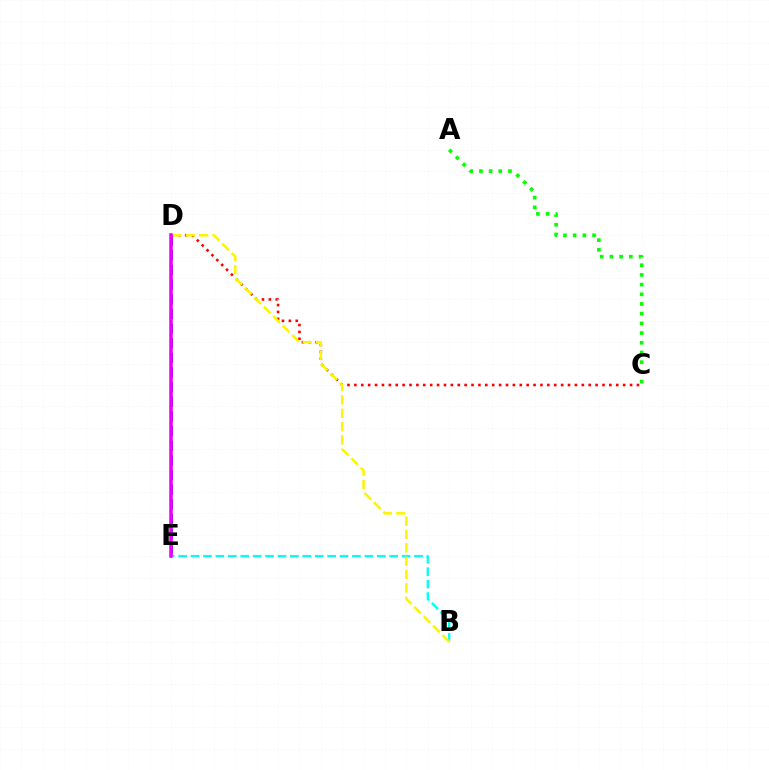{('C', 'D'): [{'color': '#ff0000', 'line_style': 'dotted', 'thickness': 1.87}], ('A', 'C'): [{'color': '#08ff00', 'line_style': 'dotted', 'thickness': 2.63}], ('D', 'E'): [{'color': '#0010ff', 'line_style': 'dashed', 'thickness': 1.99}, {'color': '#ee00ff', 'line_style': 'solid', 'thickness': 2.55}], ('B', 'E'): [{'color': '#00fff6', 'line_style': 'dashed', 'thickness': 1.69}], ('B', 'D'): [{'color': '#fcf500', 'line_style': 'dashed', 'thickness': 1.82}]}